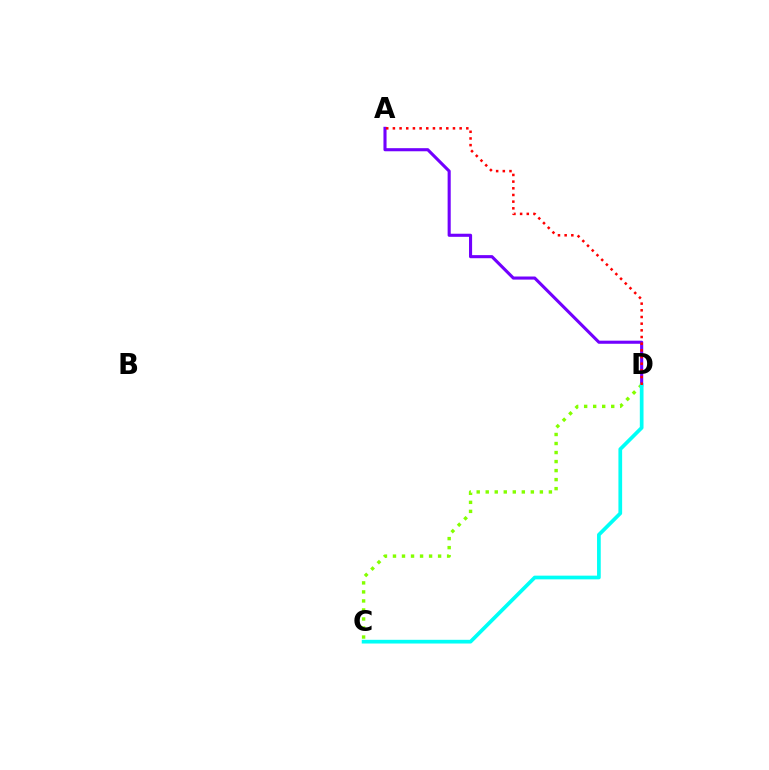{('A', 'D'): [{'color': '#7200ff', 'line_style': 'solid', 'thickness': 2.23}, {'color': '#ff0000', 'line_style': 'dotted', 'thickness': 1.81}], ('C', 'D'): [{'color': '#84ff00', 'line_style': 'dotted', 'thickness': 2.45}, {'color': '#00fff6', 'line_style': 'solid', 'thickness': 2.67}]}